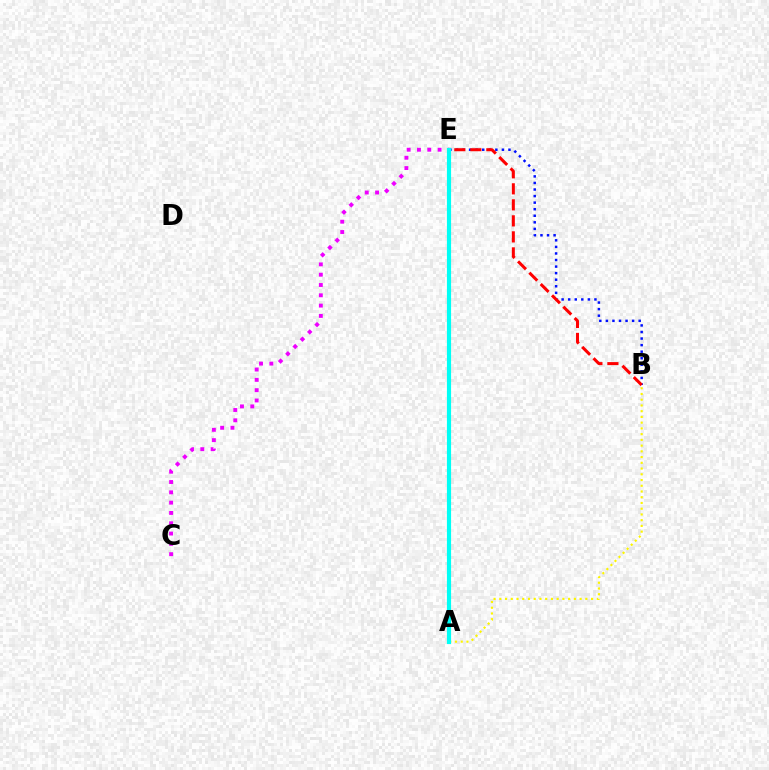{('A', 'B'): [{'color': '#fcf500', 'line_style': 'dotted', 'thickness': 1.56}], ('B', 'E'): [{'color': '#0010ff', 'line_style': 'dotted', 'thickness': 1.78}, {'color': '#ff0000', 'line_style': 'dashed', 'thickness': 2.18}], ('A', 'E'): [{'color': '#08ff00', 'line_style': 'dashed', 'thickness': 2.12}, {'color': '#00fff6', 'line_style': 'solid', 'thickness': 2.99}], ('C', 'E'): [{'color': '#ee00ff', 'line_style': 'dotted', 'thickness': 2.8}]}